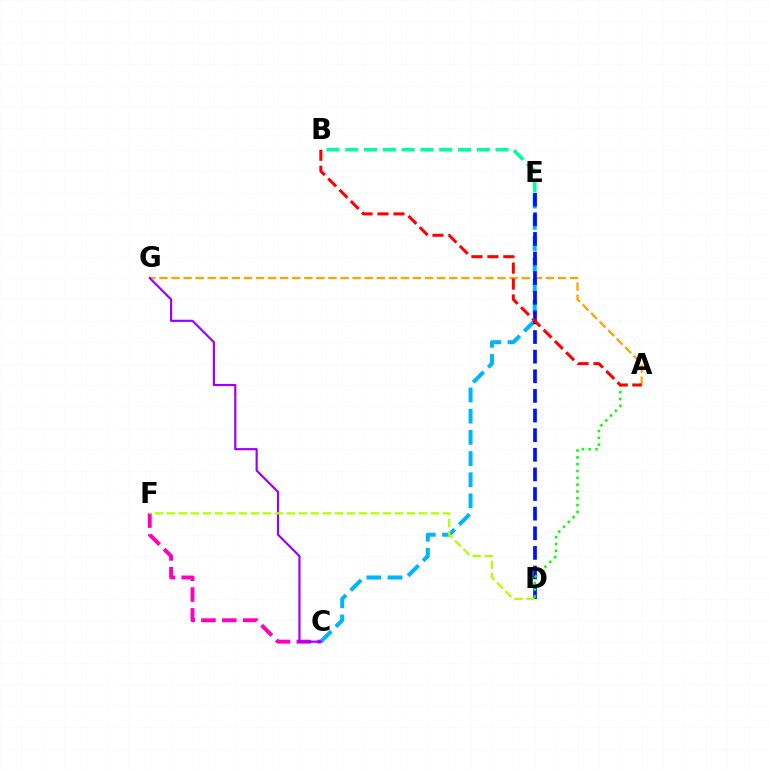{('C', 'F'): [{'color': '#ff00bd', 'line_style': 'dashed', 'thickness': 2.83}], ('B', 'E'): [{'color': '#00ff9d', 'line_style': 'dashed', 'thickness': 2.55}], ('C', 'E'): [{'color': '#00b5ff', 'line_style': 'dashed', 'thickness': 2.88}], ('A', 'G'): [{'color': '#ffa500', 'line_style': 'dashed', 'thickness': 1.64}], ('D', 'E'): [{'color': '#0010ff', 'line_style': 'dashed', 'thickness': 2.67}], ('A', 'D'): [{'color': '#08ff00', 'line_style': 'dotted', 'thickness': 1.85}], ('A', 'B'): [{'color': '#ff0000', 'line_style': 'dashed', 'thickness': 2.17}], ('C', 'G'): [{'color': '#9b00ff', 'line_style': 'solid', 'thickness': 1.56}], ('D', 'F'): [{'color': '#b3ff00', 'line_style': 'dashed', 'thickness': 1.63}]}